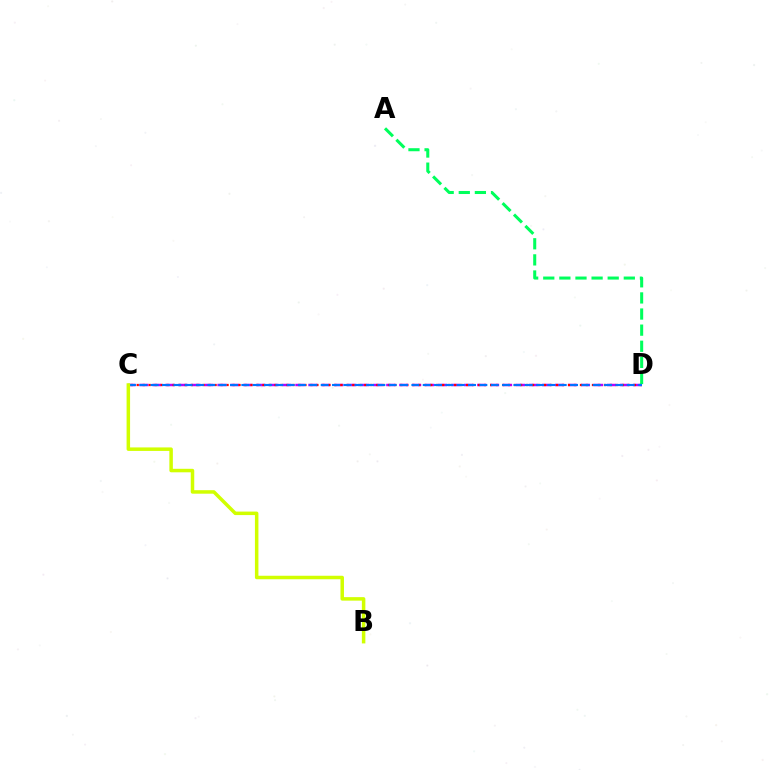{('C', 'D'): [{'color': '#b900ff', 'line_style': 'dashed', 'thickness': 1.76}, {'color': '#ff0000', 'line_style': 'dotted', 'thickness': 1.63}, {'color': '#0074ff', 'line_style': 'dashed', 'thickness': 1.54}], ('A', 'D'): [{'color': '#00ff5c', 'line_style': 'dashed', 'thickness': 2.19}], ('B', 'C'): [{'color': '#d1ff00', 'line_style': 'solid', 'thickness': 2.52}]}